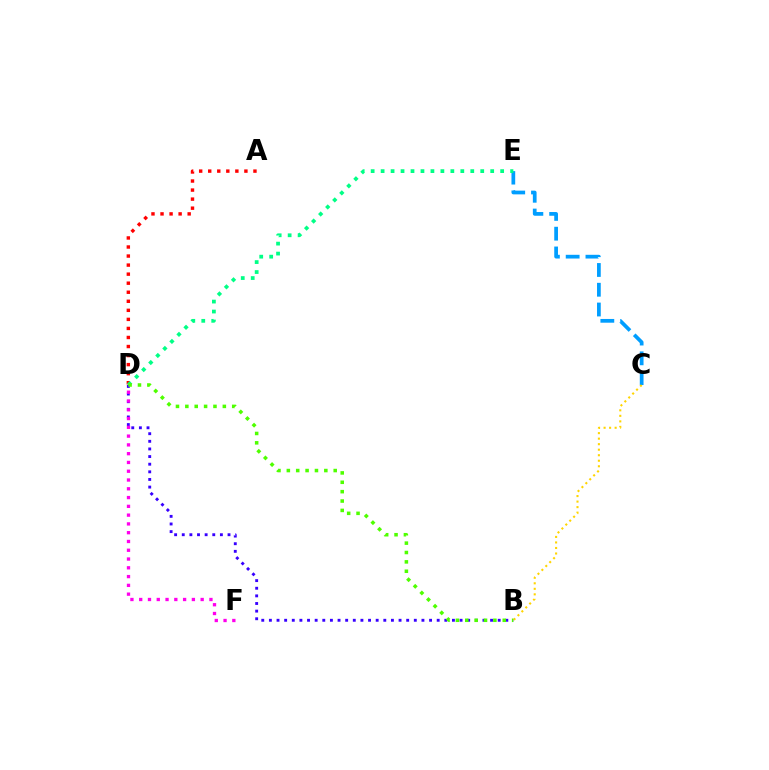{('C', 'E'): [{'color': '#009eff', 'line_style': 'dashed', 'thickness': 2.69}], ('A', 'D'): [{'color': '#ff0000', 'line_style': 'dotted', 'thickness': 2.46}], ('B', 'D'): [{'color': '#3700ff', 'line_style': 'dotted', 'thickness': 2.07}, {'color': '#4fff00', 'line_style': 'dotted', 'thickness': 2.55}], ('D', 'E'): [{'color': '#00ff86', 'line_style': 'dotted', 'thickness': 2.71}], ('D', 'F'): [{'color': '#ff00ed', 'line_style': 'dotted', 'thickness': 2.39}], ('B', 'C'): [{'color': '#ffd500', 'line_style': 'dotted', 'thickness': 1.5}]}